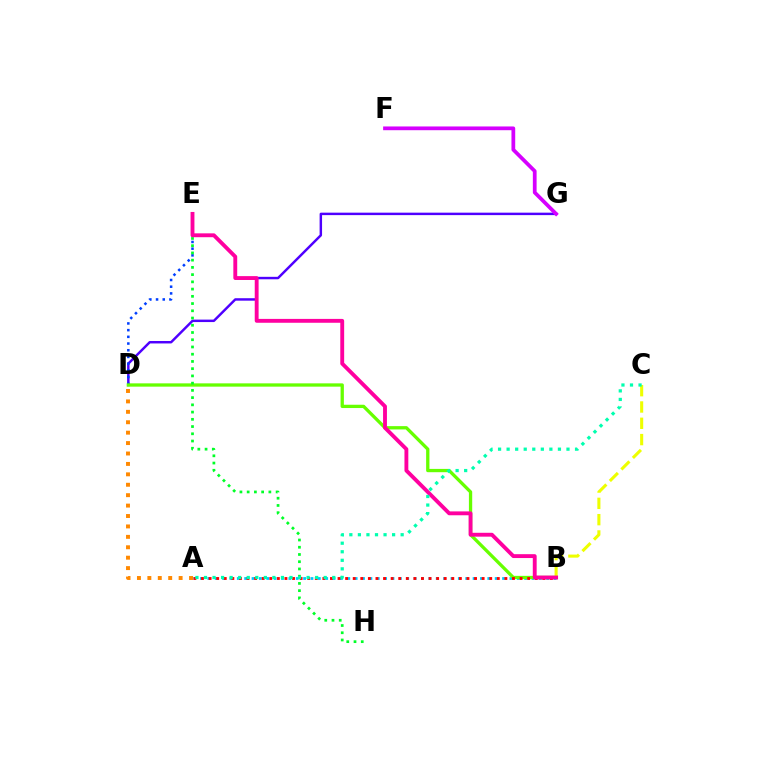{('D', 'G'): [{'color': '#4f00ff', 'line_style': 'solid', 'thickness': 1.77}], ('A', 'D'): [{'color': '#ff8800', 'line_style': 'dotted', 'thickness': 2.83}], ('D', 'E'): [{'color': '#003fff', 'line_style': 'dotted', 'thickness': 1.82}], ('F', 'G'): [{'color': '#d600ff', 'line_style': 'solid', 'thickness': 2.7}], ('A', 'B'): [{'color': '#00c7ff', 'line_style': 'dotted', 'thickness': 2.0}, {'color': '#ff0000', 'line_style': 'dotted', 'thickness': 2.06}], ('B', 'D'): [{'color': '#66ff00', 'line_style': 'solid', 'thickness': 2.37}], ('B', 'C'): [{'color': '#eeff00', 'line_style': 'dashed', 'thickness': 2.21}], ('E', 'H'): [{'color': '#00ff27', 'line_style': 'dotted', 'thickness': 1.97}], ('B', 'E'): [{'color': '#ff00a0', 'line_style': 'solid', 'thickness': 2.78}], ('A', 'C'): [{'color': '#00ffaf', 'line_style': 'dotted', 'thickness': 2.32}]}